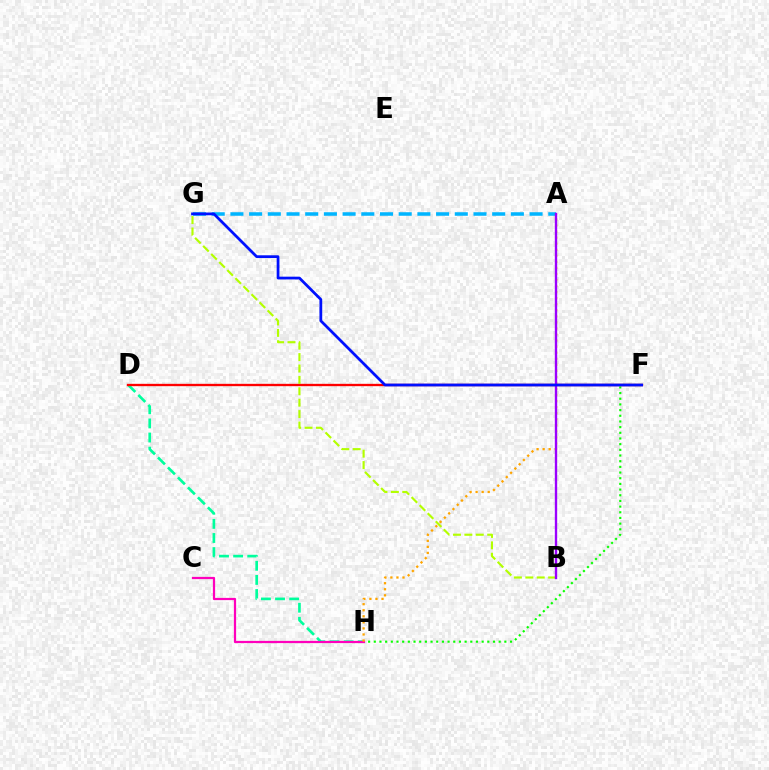{('A', 'G'): [{'color': '#00b5ff', 'line_style': 'dashed', 'thickness': 2.54}], ('D', 'H'): [{'color': '#00ff9d', 'line_style': 'dashed', 'thickness': 1.92}], ('F', 'H'): [{'color': '#08ff00', 'line_style': 'dotted', 'thickness': 1.54}], ('C', 'H'): [{'color': '#ff00bd', 'line_style': 'solid', 'thickness': 1.6}], ('D', 'F'): [{'color': '#ff0000', 'line_style': 'solid', 'thickness': 1.68}], ('A', 'H'): [{'color': '#ffa500', 'line_style': 'dotted', 'thickness': 1.64}], ('B', 'G'): [{'color': '#b3ff00', 'line_style': 'dashed', 'thickness': 1.55}], ('A', 'B'): [{'color': '#9b00ff', 'line_style': 'solid', 'thickness': 1.7}], ('F', 'G'): [{'color': '#0010ff', 'line_style': 'solid', 'thickness': 1.99}]}